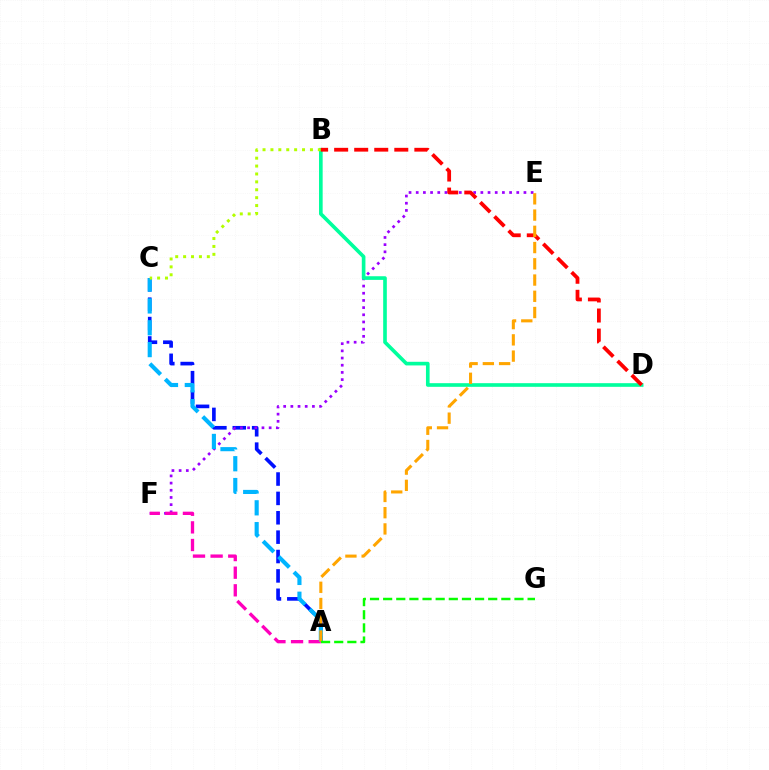{('A', 'C'): [{'color': '#0010ff', 'line_style': 'dashed', 'thickness': 2.63}, {'color': '#00b5ff', 'line_style': 'dashed', 'thickness': 2.97}], ('E', 'F'): [{'color': '#9b00ff', 'line_style': 'dotted', 'thickness': 1.95}], ('A', 'F'): [{'color': '#ff00bd', 'line_style': 'dashed', 'thickness': 2.39}], ('B', 'D'): [{'color': '#00ff9d', 'line_style': 'solid', 'thickness': 2.62}, {'color': '#ff0000', 'line_style': 'dashed', 'thickness': 2.72}], ('B', 'C'): [{'color': '#b3ff00', 'line_style': 'dotted', 'thickness': 2.15}], ('A', 'E'): [{'color': '#ffa500', 'line_style': 'dashed', 'thickness': 2.21}], ('A', 'G'): [{'color': '#08ff00', 'line_style': 'dashed', 'thickness': 1.78}]}